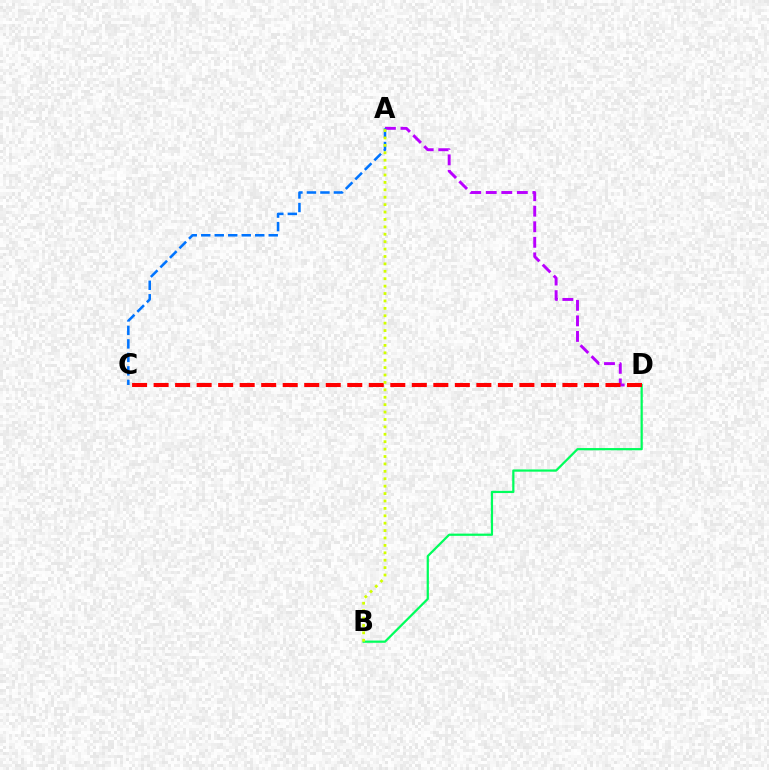{('A', 'D'): [{'color': '#b900ff', 'line_style': 'dashed', 'thickness': 2.11}], ('B', 'D'): [{'color': '#00ff5c', 'line_style': 'solid', 'thickness': 1.6}], ('C', 'D'): [{'color': '#ff0000', 'line_style': 'dashed', 'thickness': 2.92}], ('A', 'C'): [{'color': '#0074ff', 'line_style': 'dashed', 'thickness': 1.83}], ('A', 'B'): [{'color': '#d1ff00', 'line_style': 'dotted', 'thickness': 2.01}]}